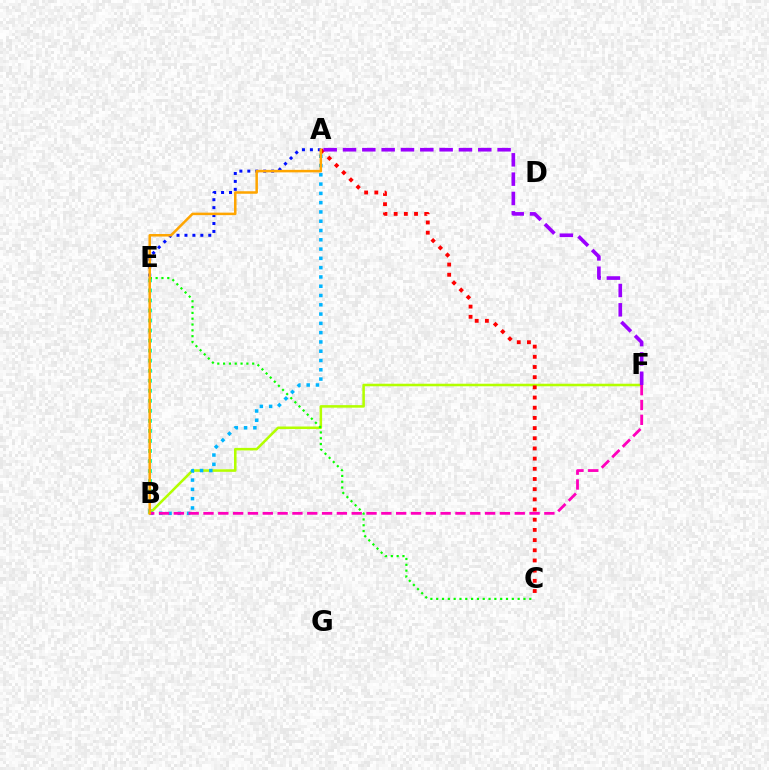{('B', 'E'): [{'color': '#00ff9d', 'line_style': 'dotted', 'thickness': 2.73}], ('A', 'E'): [{'color': '#0010ff', 'line_style': 'dotted', 'thickness': 2.16}], ('B', 'F'): [{'color': '#b3ff00', 'line_style': 'solid', 'thickness': 1.83}, {'color': '#ff00bd', 'line_style': 'dashed', 'thickness': 2.01}], ('A', 'C'): [{'color': '#ff0000', 'line_style': 'dotted', 'thickness': 2.77}], ('A', 'B'): [{'color': '#00b5ff', 'line_style': 'dotted', 'thickness': 2.52}, {'color': '#ffa500', 'line_style': 'solid', 'thickness': 1.81}], ('C', 'E'): [{'color': '#08ff00', 'line_style': 'dotted', 'thickness': 1.58}], ('A', 'F'): [{'color': '#9b00ff', 'line_style': 'dashed', 'thickness': 2.63}]}